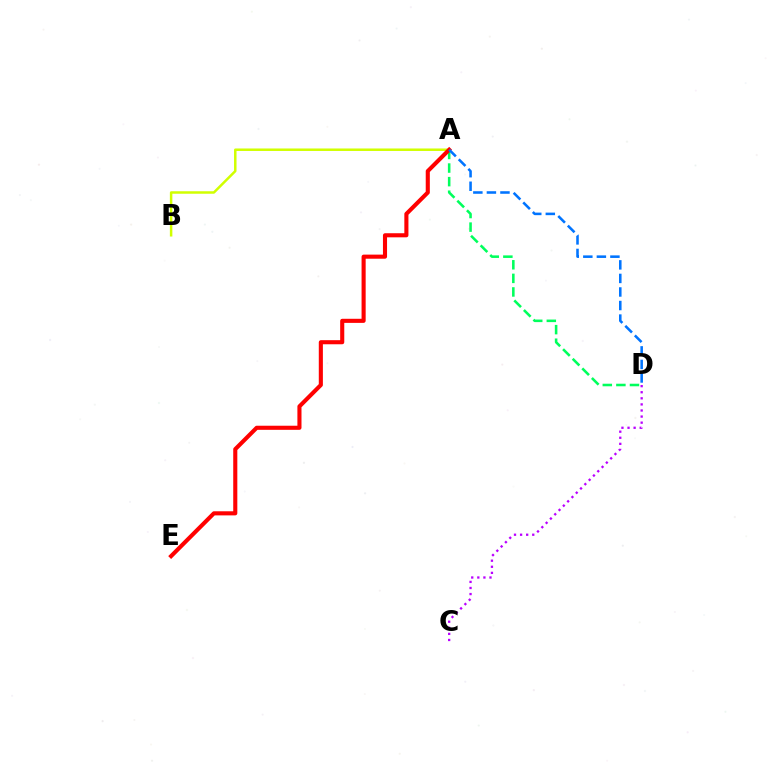{('A', 'D'): [{'color': '#00ff5c', 'line_style': 'dashed', 'thickness': 1.85}, {'color': '#0074ff', 'line_style': 'dashed', 'thickness': 1.84}], ('A', 'B'): [{'color': '#d1ff00', 'line_style': 'solid', 'thickness': 1.79}], ('C', 'D'): [{'color': '#b900ff', 'line_style': 'dotted', 'thickness': 1.65}], ('A', 'E'): [{'color': '#ff0000', 'line_style': 'solid', 'thickness': 2.95}]}